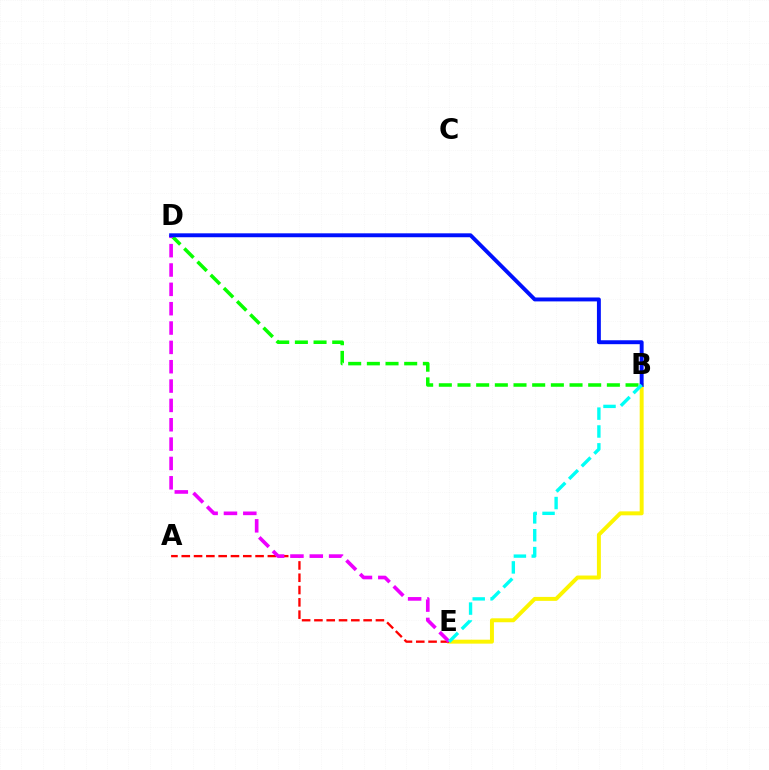{('B', 'E'): [{'color': '#fcf500', 'line_style': 'solid', 'thickness': 2.84}, {'color': '#00fff6', 'line_style': 'dashed', 'thickness': 2.43}], ('B', 'D'): [{'color': '#08ff00', 'line_style': 'dashed', 'thickness': 2.54}, {'color': '#0010ff', 'line_style': 'solid', 'thickness': 2.82}], ('A', 'E'): [{'color': '#ff0000', 'line_style': 'dashed', 'thickness': 1.67}], ('D', 'E'): [{'color': '#ee00ff', 'line_style': 'dashed', 'thickness': 2.63}]}